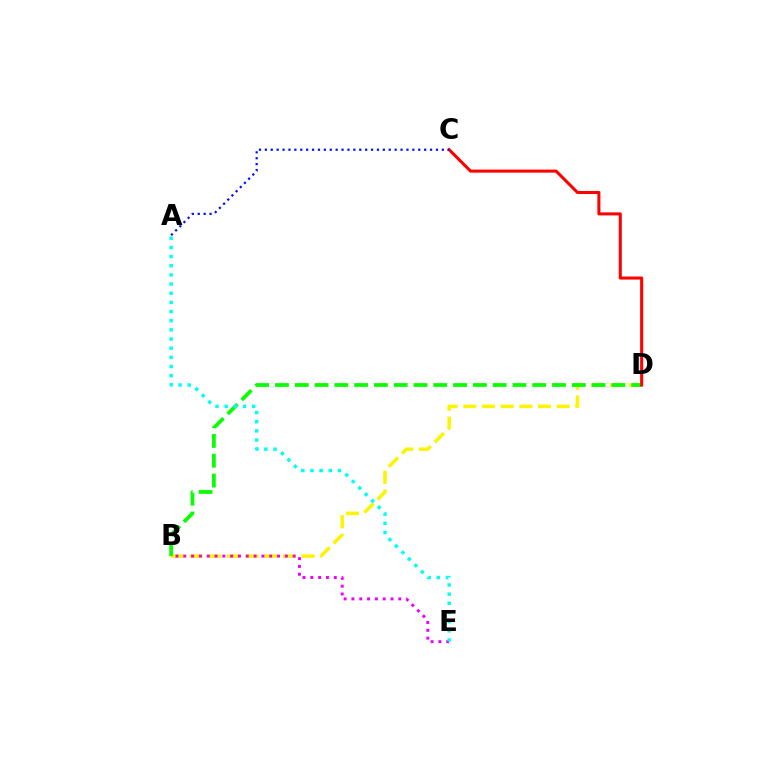{('B', 'D'): [{'color': '#fcf500', 'line_style': 'dashed', 'thickness': 2.54}, {'color': '#08ff00', 'line_style': 'dashed', 'thickness': 2.69}], ('B', 'E'): [{'color': '#ee00ff', 'line_style': 'dotted', 'thickness': 2.12}], ('A', 'E'): [{'color': '#00fff6', 'line_style': 'dotted', 'thickness': 2.49}], ('C', 'D'): [{'color': '#ff0000', 'line_style': 'solid', 'thickness': 2.19}], ('A', 'C'): [{'color': '#0010ff', 'line_style': 'dotted', 'thickness': 1.6}]}